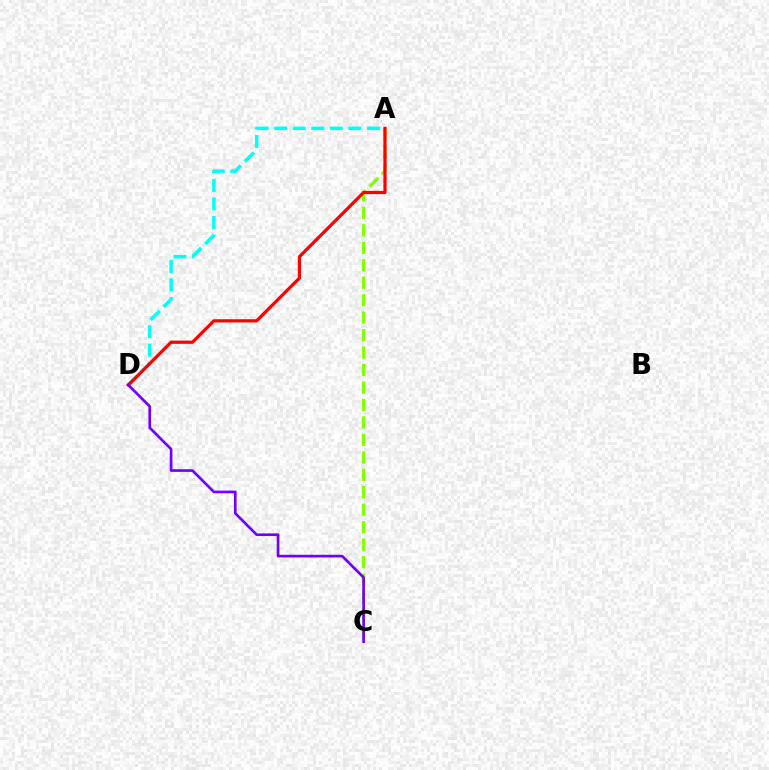{('A', 'C'): [{'color': '#84ff00', 'line_style': 'dashed', 'thickness': 2.37}], ('A', 'D'): [{'color': '#00fff6', 'line_style': 'dashed', 'thickness': 2.52}, {'color': '#ff0000', 'line_style': 'solid', 'thickness': 2.32}], ('C', 'D'): [{'color': '#7200ff', 'line_style': 'solid', 'thickness': 1.92}]}